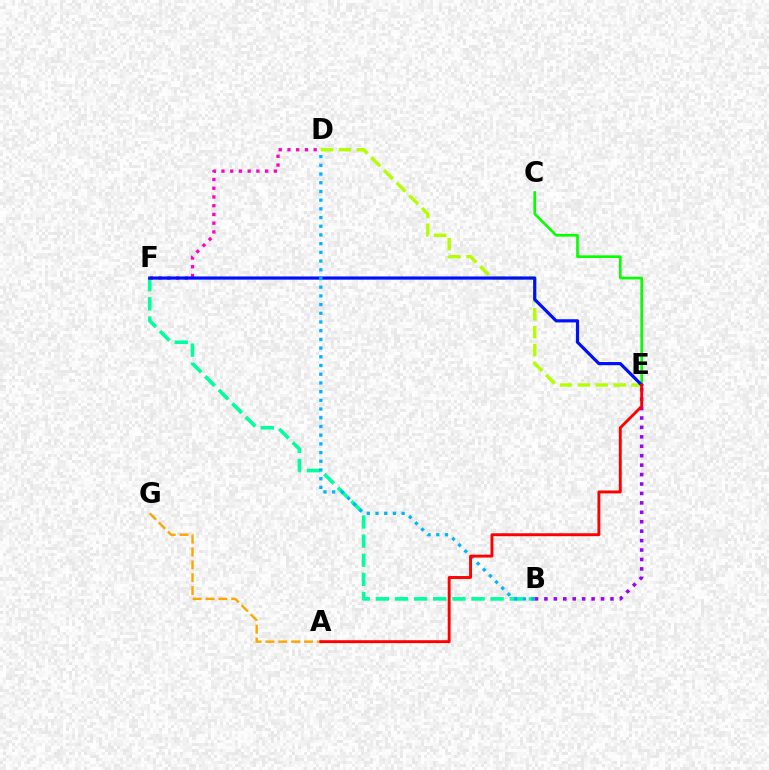{('B', 'F'): [{'color': '#00ff9d', 'line_style': 'dashed', 'thickness': 2.6}], ('C', 'E'): [{'color': '#08ff00', 'line_style': 'solid', 'thickness': 1.92}], ('D', 'F'): [{'color': '#ff00bd', 'line_style': 'dotted', 'thickness': 2.37}], ('D', 'E'): [{'color': '#b3ff00', 'line_style': 'dashed', 'thickness': 2.43}], ('E', 'F'): [{'color': '#0010ff', 'line_style': 'solid', 'thickness': 2.29}], ('B', 'E'): [{'color': '#9b00ff', 'line_style': 'dotted', 'thickness': 2.56}], ('A', 'G'): [{'color': '#ffa500', 'line_style': 'dashed', 'thickness': 1.75}], ('B', 'D'): [{'color': '#00b5ff', 'line_style': 'dotted', 'thickness': 2.36}], ('A', 'E'): [{'color': '#ff0000', 'line_style': 'solid', 'thickness': 2.08}]}